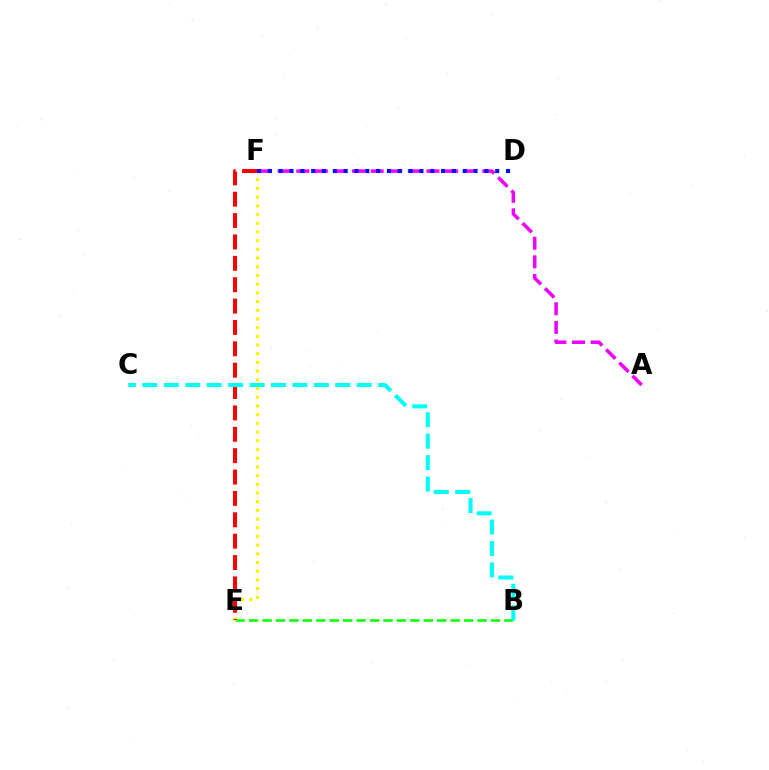{('B', 'E'): [{'color': '#08ff00', 'line_style': 'dashed', 'thickness': 1.83}], ('E', 'F'): [{'color': '#fcf500', 'line_style': 'dotted', 'thickness': 2.36}, {'color': '#ff0000', 'line_style': 'dashed', 'thickness': 2.9}], ('A', 'F'): [{'color': '#ee00ff', 'line_style': 'dashed', 'thickness': 2.53}], ('D', 'F'): [{'color': '#0010ff', 'line_style': 'dotted', 'thickness': 2.94}], ('B', 'C'): [{'color': '#00fff6', 'line_style': 'dashed', 'thickness': 2.91}]}